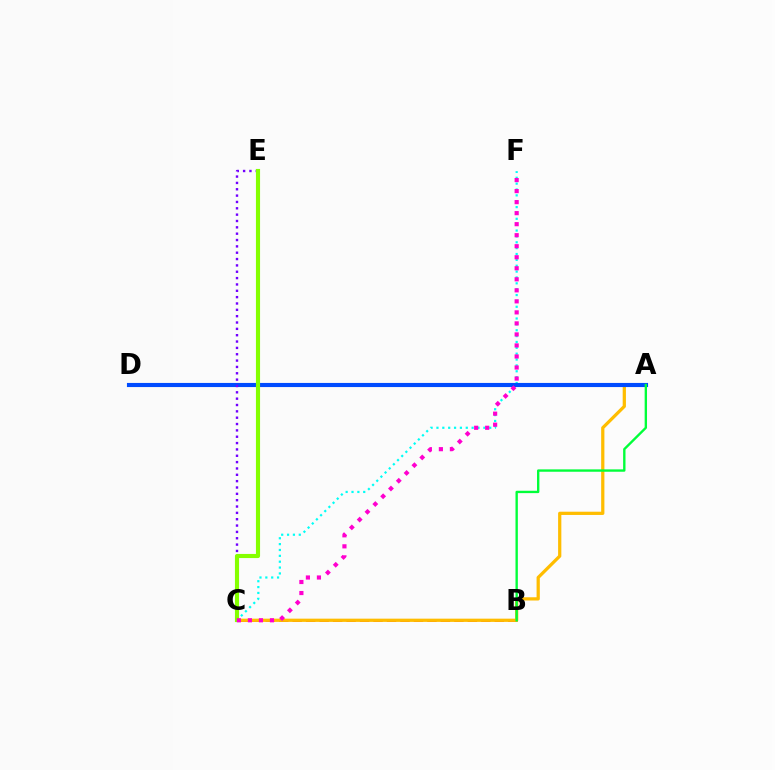{('B', 'C'): [{'color': '#ff0000', 'line_style': 'dashed', 'thickness': 1.83}], ('C', 'F'): [{'color': '#00fff6', 'line_style': 'dotted', 'thickness': 1.59}, {'color': '#ff00cf', 'line_style': 'dotted', 'thickness': 3.0}], ('A', 'C'): [{'color': '#ffbd00', 'line_style': 'solid', 'thickness': 2.33}], ('A', 'D'): [{'color': '#004bff', 'line_style': 'solid', 'thickness': 2.97}], ('C', 'E'): [{'color': '#7200ff', 'line_style': 'dotted', 'thickness': 1.72}, {'color': '#84ff00', 'line_style': 'solid', 'thickness': 2.97}], ('A', 'B'): [{'color': '#00ff39', 'line_style': 'solid', 'thickness': 1.7}]}